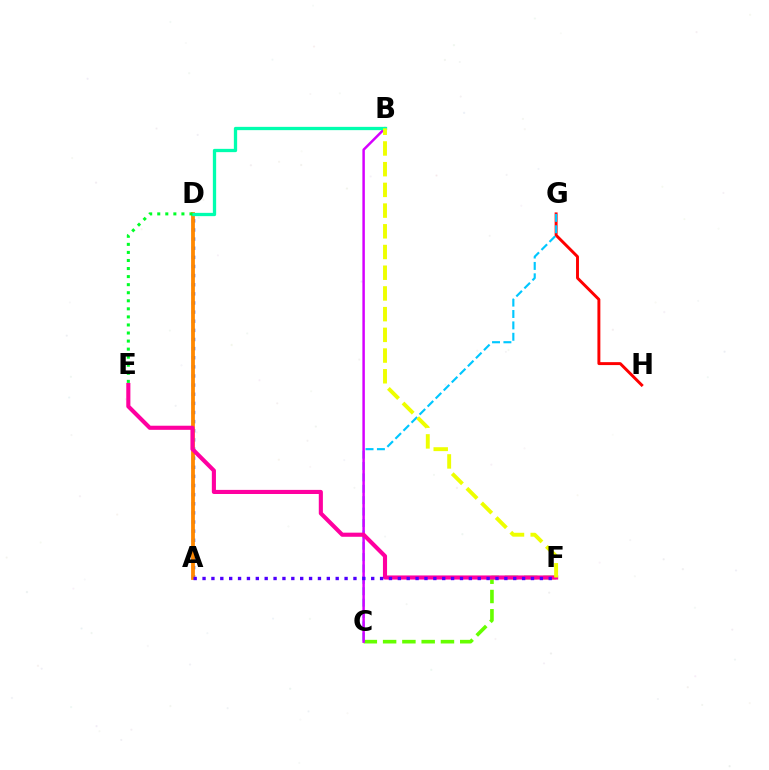{('G', 'H'): [{'color': '#ff0000', 'line_style': 'solid', 'thickness': 2.11}], ('C', 'F'): [{'color': '#66ff00', 'line_style': 'dashed', 'thickness': 2.62}], ('C', 'G'): [{'color': '#00c7ff', 'line_style': 'dashed', 'thickness': 1.55}], ('A', 'D'): [{'color': '#003fff', 'line_style': 'dotted', 'thickness': 2.48}, {'color': '#ff8800', 'line_style': 'solid', 'thickness': 2.74}], ('B', 'C'): [{'color': '#d600ff', 'line_style': 'solid', 'thickness': 1.79}], ('E', 'F'): [{'color': '#ff00a0', 'line_style': 'solid', 'thickness': 2.96}], ('B', 'D'): [{'color': '#00ffaf', 'line_style': 'solid', 'thickness': 2.37}], ('D', 'E'): [{'color': '#00ff27', 'line_style': 'dotted', 'thickness': 2.19}], ('A', 'F'): [{'color': '#4f00ff', 'line_style': 'dotted', 'thickness': 2.41}], ('B', 'F'): [{'color': '#eeff00', 'line_style': 'dashed', 'thickness': 2.81}]}